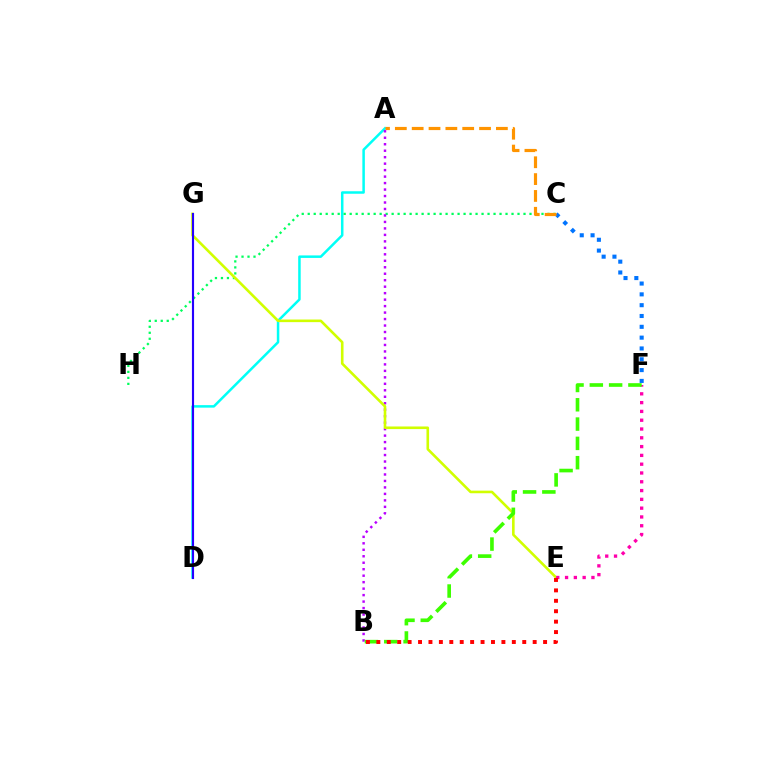{('A', 'D'): [{'color': '#00fff6', 'line_style': 'solid', 'thickness': 1.8}], ('C', 'H'): [{'color': '#00ff5c', 'line_style': 'dotted', 'thickness': 1.63}], ('A', 'B'): [{'color': '#b900ff', 'line_style': 'dotted', 'thickness': 1.76}], ('E', 'G'): [{'color': '#d1ff00', 'line_style': 'solid', 'thickness': 1.88}], ('D', 'G'): [{'color': '#2500ff', 'line_style': 'solid', 'thickness': 1.54}], ('E', 'F'): [{'color': '#ff00ac', 'line_style': 'dotted', 'thickness': 2.39}], ('B', 'F'): [{'color': '#3dff00', 'line_style': 'dashed', 'thickness': 2.62}], ('C', 'F'): [{'color': '#0074ff', 'line_style': 'dotted', 'thickness': 2.94}], ('B', 'E'): [{'color': '#ff0000', 'line_style': 'dotted', 'thickness': 2.83}], ('A', 'C'): [{'color': '#ff9400', 'line_style': 'dashed', 'thickness': 2.29}]}